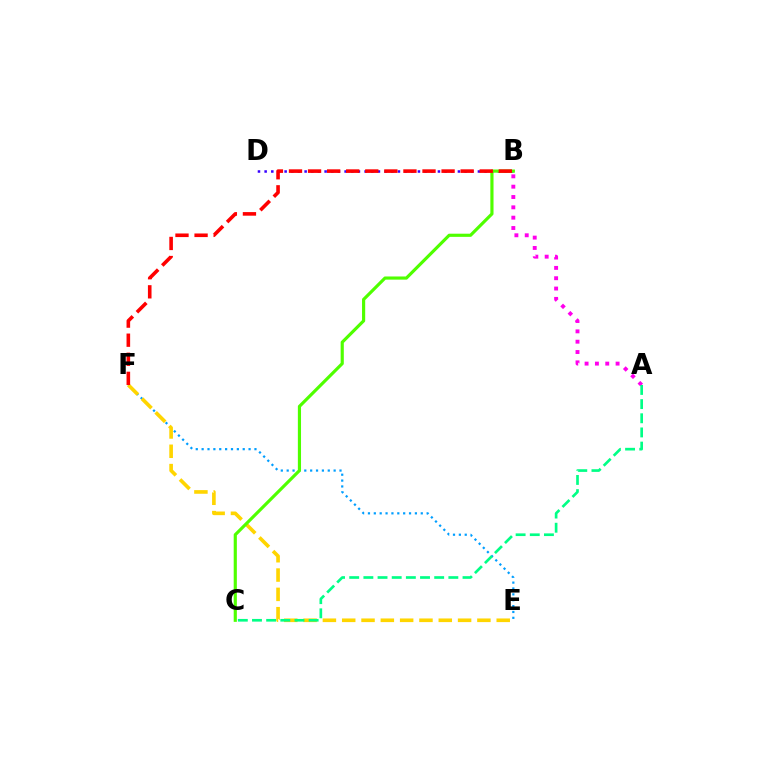{('E', 'F'): [{'color': '#009eff', 'line_style': 'dotted', 'thickness': 1.59}, {'color': '#ffd500', 'line_style': 'dashed', 'thickness': 2.62}], ('B', 'D'): [{'color': '#3700ff', 'line_style': 'dotted', 'thickness': 1.81}], ('A', 'B'): [{'color': '#ff00ed', 'line_style': 'dotted', 'thickness': 2.81}], ('B', 'C'): [{'color': '#4fff00', 'line_style': 'solid', 'thickness': 2.27}], ('A', 'C'): [{'color': '#00ff86', 'line_style': 'dashed', 'thickness': 1.92}], ('B', 'F'): [{'color': '#ff0000', 'line_style': 'dashed', 'thickness': 2.59}]}